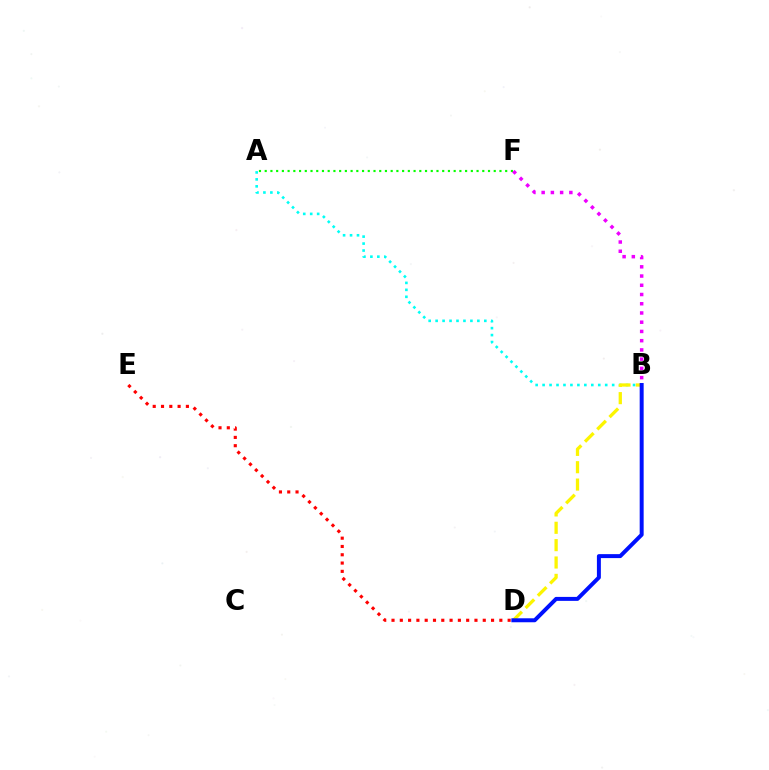{('A', 'B'): [{'color': '#00fff6', 'line_style': 'dotted', 'thickness': 1.89}], ('D', 'E'): [{'color': '#ff0000', 'line_style': 'dotted', 'thickness': 2.25}], ('A', 'F'): [{'color': '#08ff00', 'line_style': 'dotted', 'thickness': 1.56}], ('B', 'D'): [{'color': '#fcf500', 'line_style': 'dashed', 'thickness': 2.36}, {'color': '#0010ff', 'line_style': 'solid', 'thickness': 2.86}], ('B', 'F'): [{'color': '#ee00ff', 'line_style': 'dotted', 'thickness': 2.51}]}